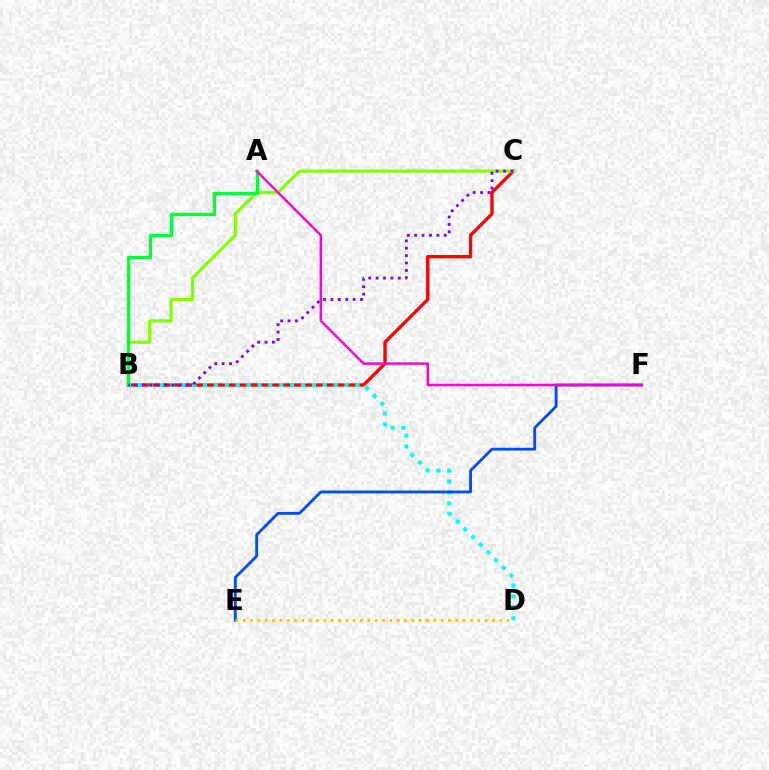{('B', 'C'): [{'color': '#ff0000', 'line_style': 'solid', 'thickness': 2.41}, {'color': '#84ff00', 'line_style': 'solid', 'thickness': 2.32}, {'color': '#7200ff', 'line_style': 'dotted', 'thickness': 2.01}], ('B', 'D'): [{'color': '#00fff6', 'line_style': 'dotted', 'thickness': 2.96}], ('E', 'F'): [{'color': '#004bff', 'line_style': 'solid', 'thickness': 2.05}], ('A', 'B'): [{'color': '#00ff39', 'line_style': 'solid', 'thickness': 2.43}], ('A', 'F'): [{'color': '#ff00cf', 'line_style': 'solid', 'thickness': 1.79}], ('D', 'E'): [{'color': '#ffbd00', 'line_style': 'dotted', 'thickness': 1.99}]}